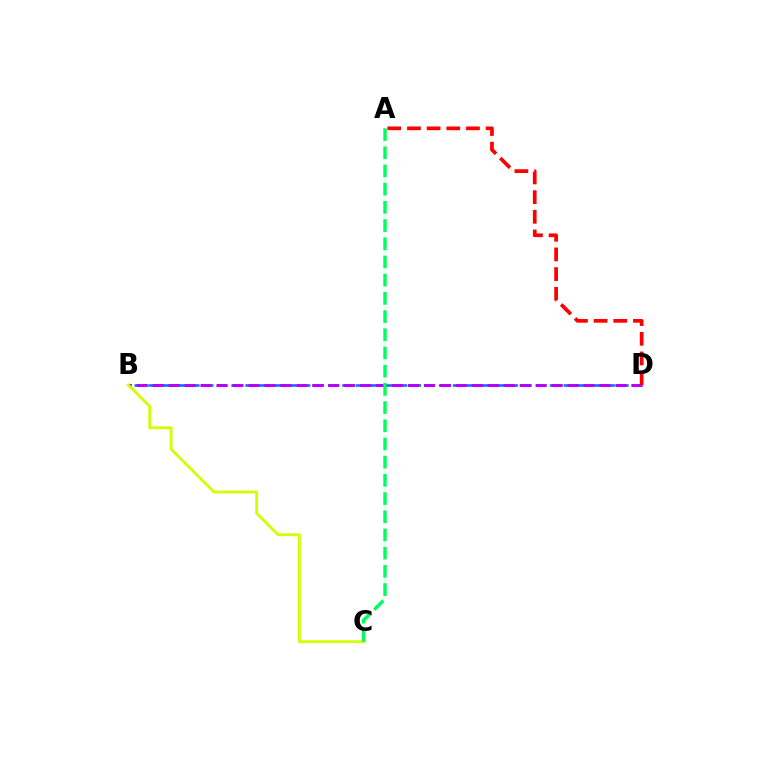{('B', 'D'): [{'color': '#0074ff', 'line_style': 'dashed', 'thickness': 1.88}, {'color': '#b900ff', 'line_style': 'dashed', 'thickness': 2.17}], ('B', 'C'): [{'color': '#d1ff00', 'line_style': 'solid', 'thickness': 2.04}], ('A', 'D'): [{'color': '#ff0000', 'line_style': 'dashed', 'thickness': 2.67}], ('A', 'C'): [{'color': '#00ff5c', 'line_style': 'dashed', 'thickness': 2.47}]}